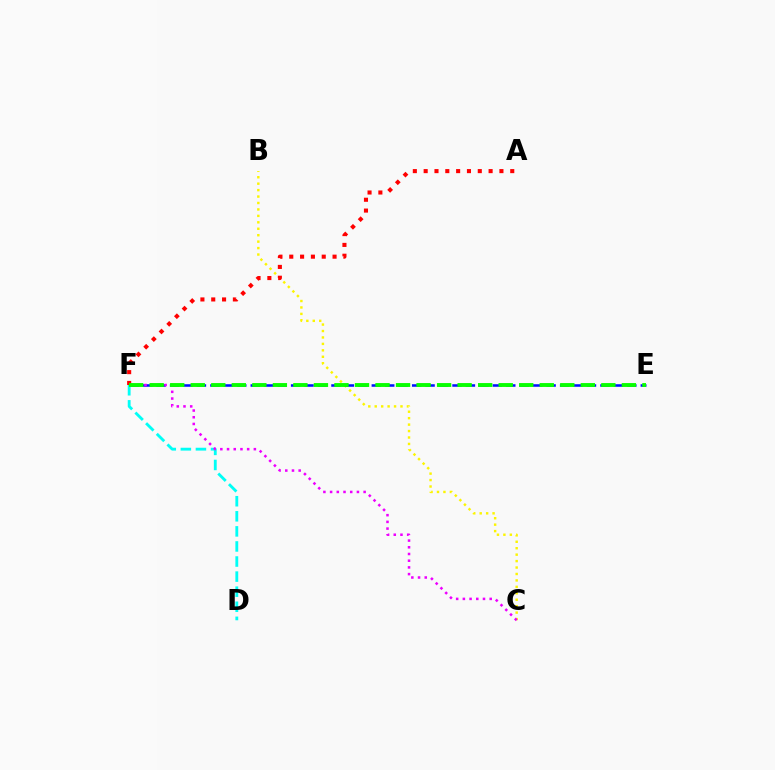{('B', 'C'): [{'color': '#fcf500', 'line_style': 'dotted', 'thickness': 1.75}], ('E', 'F'): [{'color': '#0010ff', 'line_style': 'dashed', 'thickness': 1.83}, {'color': '#08ff00', 'line_style': 'dashed', 'thickness': 2.79}], ('D', 'F'): [{'color': '#00fff6', 'line_style': 'dashed', 'thickness': 2.05}], ('C', 'F'): [{'color': '#ee00ff', 'line_style': 'dotted', 'thickness': 1.82}], ('A', 'F'): [{'color': '#ff0000', 'line_style': 'dotted', 'thickness': 2.94}]}